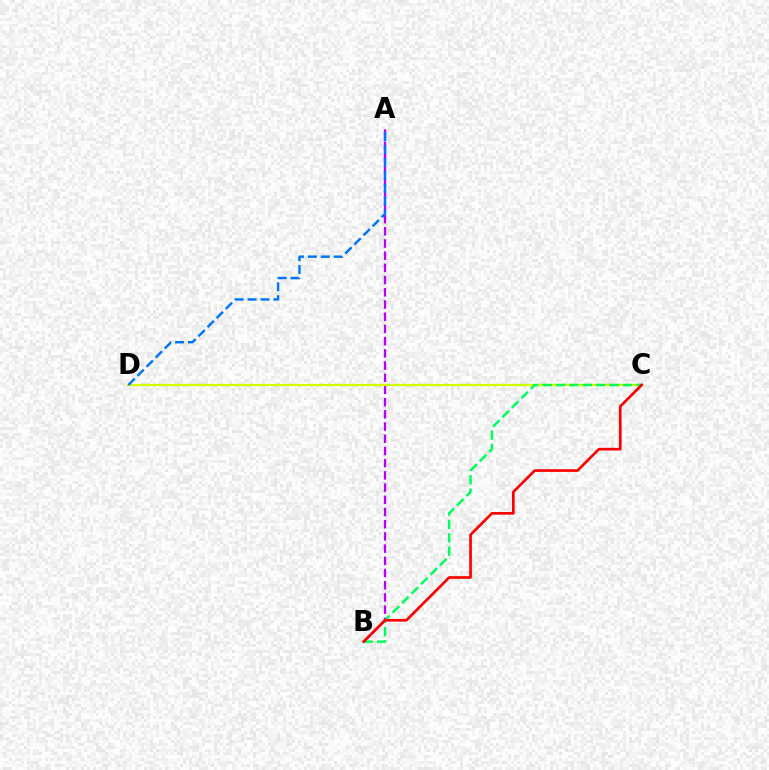{('A', 'B'): [{'color': '#b900ff', 'line_style': 'dashed', 'thickness': 1.66}], ('C', 'D'): [{'color': '#d1ff00', 'line_style': 'solid', 'thickness': 1.62}], ('B', 'C'): [{'color': '#00ff5c', 'line_style': 'dashed', 'thickness': 1.82}, {'color': '#ff0000', 'line_style': 'solid', 'thickness': 1.93}], ('A', 'D'): [{'color': '#0074ff', 'line_style': 'dashed', 'thickness': 1.75}]}